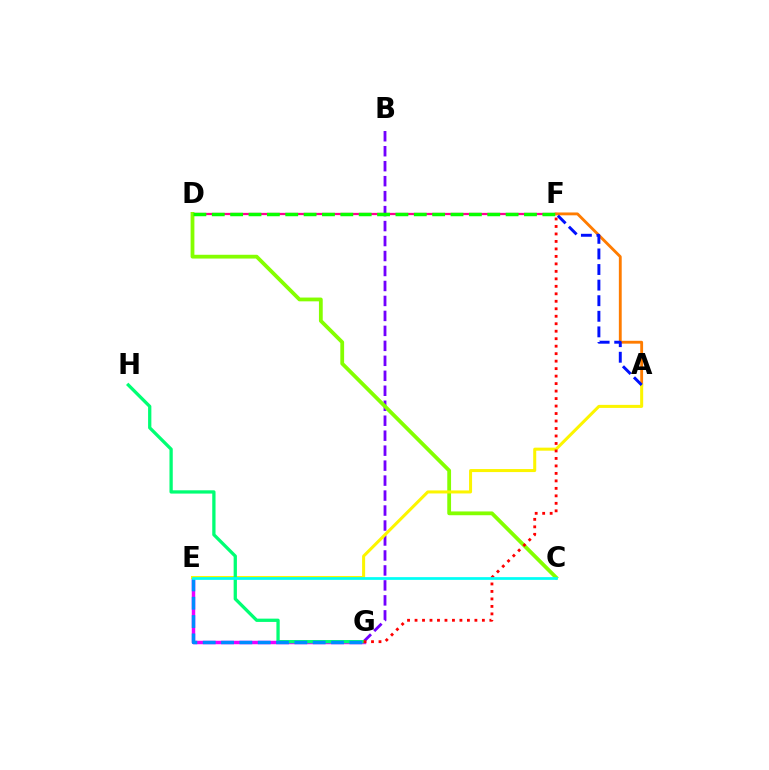{('D', 'F'): [{'color': '#ff0094', 'line_style': 'solid', 'thickness': 1.62}, {'color': '#08ff00', 'line_style': 'dashed', 'thickness': 2.49}], ('A', 'F'): [{'color': '#ff7c00', 'line_style': 'solid', 'thickness': 2.05}, {'color': '#0010ff', 'line_style': 'dashed', 'thickness': 2.12}], ('E', 'G'): [{'color': '#ee00ff', 'line_style': 'solid', 'thickness': 2.49}, {'color': '#008cff', 'line_style': 'dashed', 'thickness': 2.49}], ('B', 'G'): [{'color': '#7200ff', 'line_style': 'dashed', 'thickness': 2.03}], ('C', 'D'): [{'color': '#84ff00', 'line_style': 'solid', 'thickness': 2.73}], ('A', 'E'): [{'color': '#fcf500', 'line_style': 'solid', 'thickness': 2.18}], ('G', 'H'): [{'color': '#00ff74', 'line_style': 'solid', 'thickness': 2.36}], ('F', 'G'): [{'color': '#ff0000', 'line_style': 'dotted', 'thickness': 2.03}], ('C', 'E'): [{'color': '#00fff6', 'line_style': 'solid', 'thickness': 1.97}]}